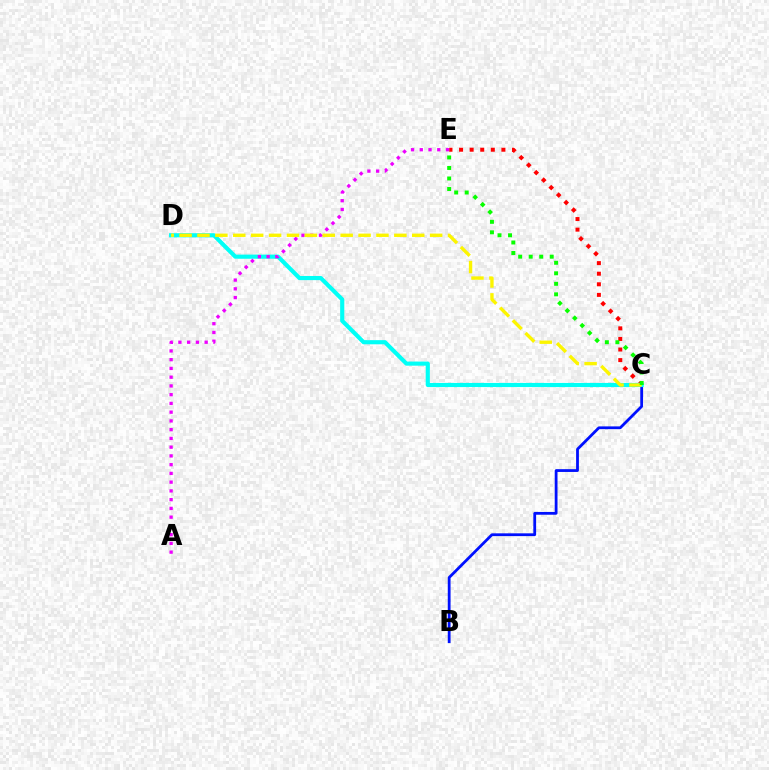{('B', 'C'): [{'color': '#0010ff', 'line_style': 'solid', 'thickness': 2.01}], ('C', 'E'): [{'color': '#ff0000', 'line_style': 'dotted', 'thickness': 2.88}, {'color': '#08ff00', 'line_style': 'dotted', 'thickness': 2.86}], ('C', 'D'): [{'color': '#00fff6', 'line_style': 'solid', 'thickness': 2.98}, {'color': '#fcf500', 'line_style': 'dashed', 'thickness': 2.43}], ('A', 'E'): [{'color': '#ee00ff', 'line_style': 'dotted', 'thickness': 2.38}]}